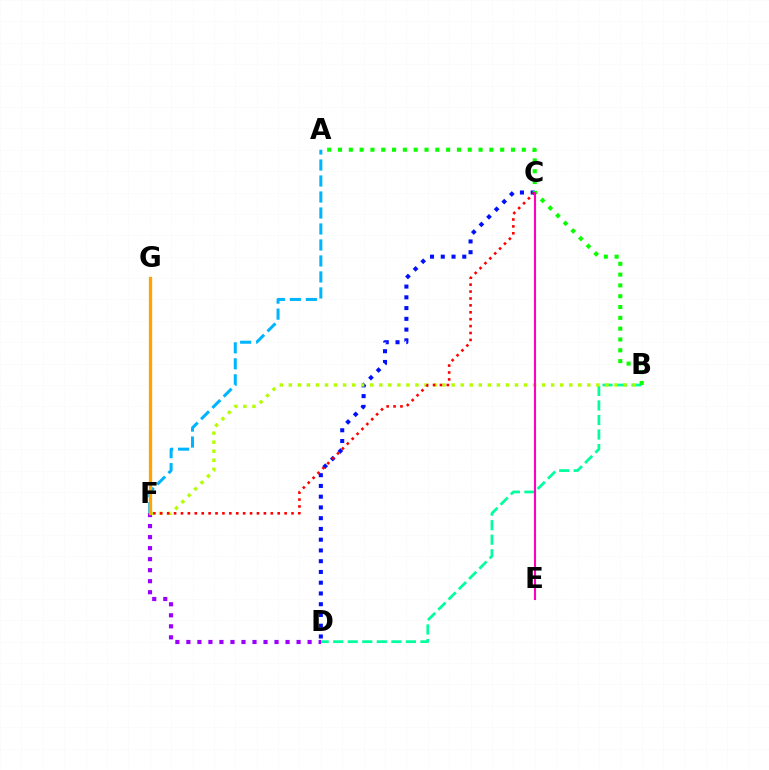{('C', 'D'): [{'color': '#0010ff', 'line_style': 'dotted', 'thickness': 2.92}], ('B', 'D'): [{'color': '#00ff9d', 'line_style': 'dashed', 'thickness': 1.98}], ('D', 'F'): [{'color': '#9b00ff', 'line_style': 'dotted', 'thickness': 2.99}], ('A', 'F'): [{'color': '#00b5ff', 'line_style': 'dashed', 'thickness': 2.17}], ('A', 'B'): [{'color': '#08ff00', 'line_style': 'dotted', 'thickness': 2.94}], ('B', 'F'): [{'color': '#b3ff00', 'line_style': 'dotted', 'thickness': 2.46}], ('C', 'F'): [{'color': '#ff0000', 'line_style': 'dotted', 'thickness': 1.88}], ('F', 'G'): [{'color': '#ffa500', 'line_style': 'solid', 'thickness': 2.37}], ('C', 'E'): [{'color': '#ff00bd', 'line_style': 'solid', 'thickness': 1.53}]}